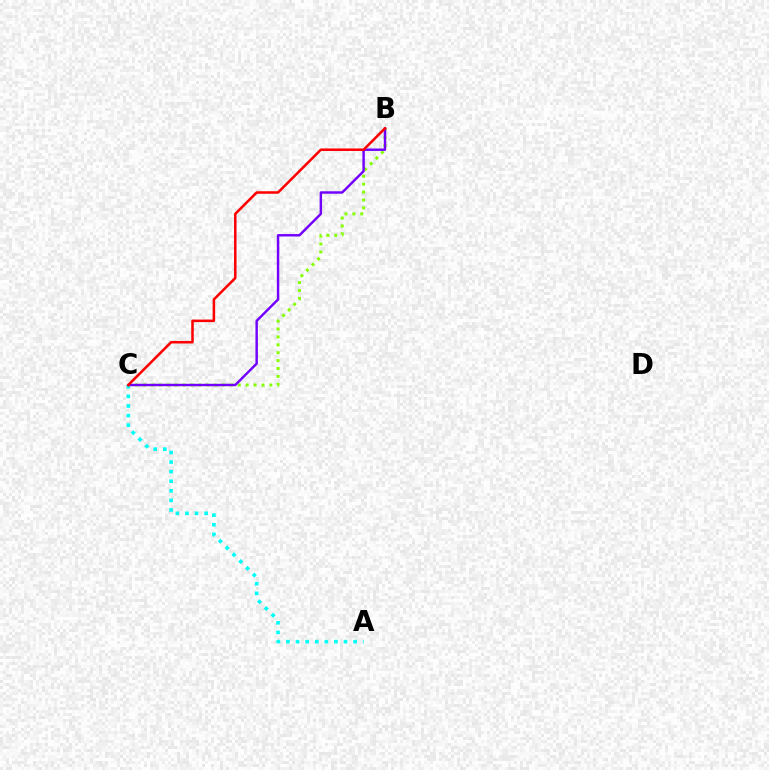{('A', 'C'): [{'color': '#00fff6', 'line_style': 'dotted', 'thickness': 2.61}], ('B', 'C'): [{'color': '#84ff00', 'line_style': 'dotted', 'thickness': 2.15}, {'color': '#7200ff', 'line_style': 'solid', 'thickness': 1.76}, {'color': '#ff0000', 'line_style': 'solid', 'thickness': 1.82}]}